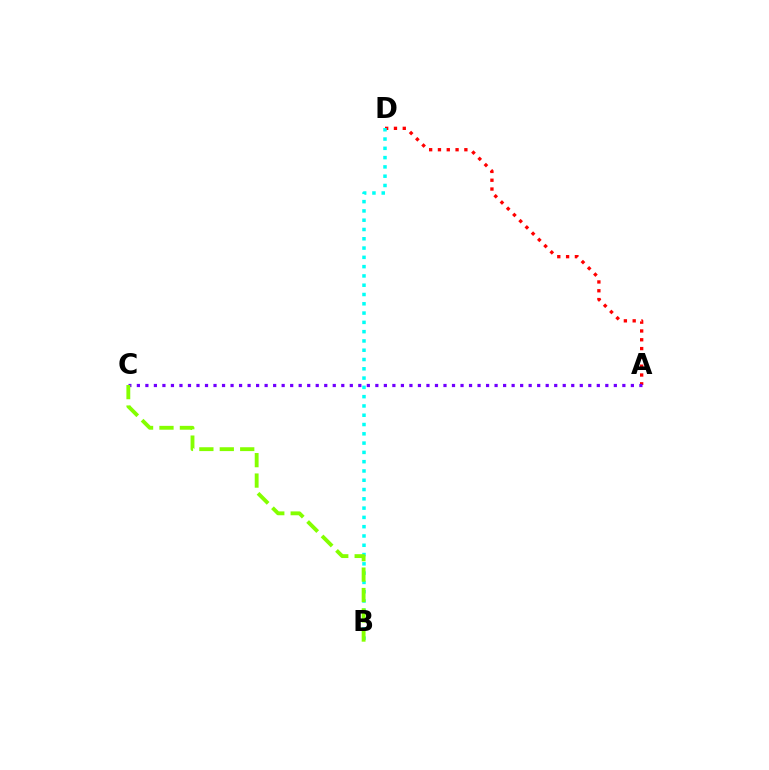{('A', 'D'): [{'color': '#ff0000', 'line_style': 'dotted', 'thickness': 2.39}], ('B', 'D'): [{'color': '#00fff6', 'line_style': 'dotted', 'thickness': 2.52}], ('A', 'C'): [{'color': '#7200ff', 'line_style': 'dotted', 'thickness': 2.31}], ('B', 'C'): [{'color': '#84ff00', 'line_style': 'dashed', 'thickness': 2.77}]}